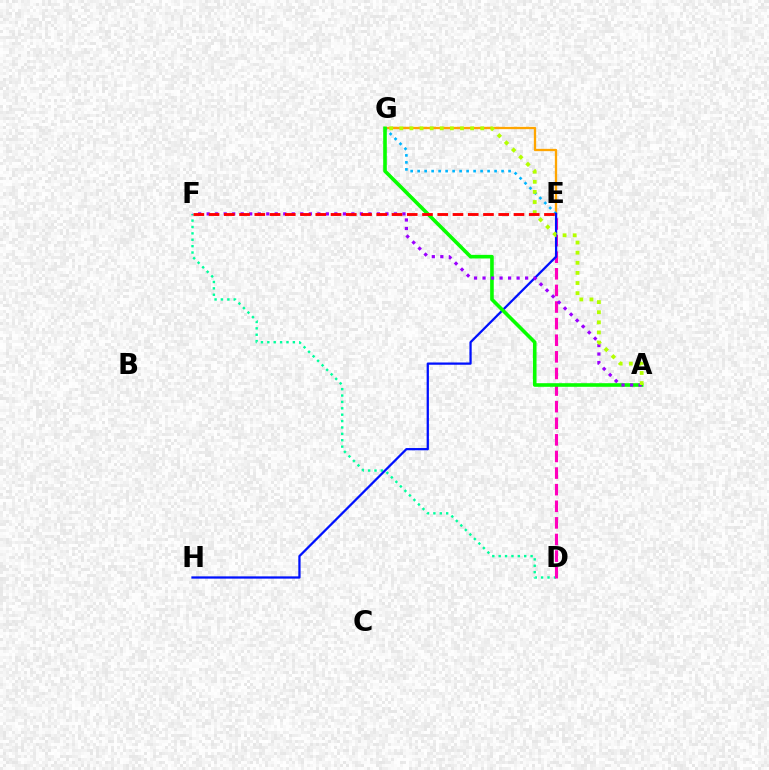{('D', 'F'): [{'color': '#00ff9d', 'line_style': 'dotted', 'thickness': 1.73}], ('E', 'G'): [{'color': '#ffa500', 'line_style': 'solid', 'thickness': 1.66}, {'color': '#00b5ff', 'line_style': 'dotted', 'thickness': 1.9}], ('D', 'E'): [{'color': '#ff00bd', 'line_style': 'dashed', 'thickness': 2.26}], ('E', 'H'): [{'color': '#0010ff', 'line_style': 'solid', 'thickness': 1.63}], ('A', 'G'): [{'color': '#08ff00', 'line_style': 'solid', 'thickness': 2.6}, {'color': '#b3ff00', 'line_style': 'dotted', 'thickness': 2.75}], ('A', 'F'): [{'color': '#9b00ff', 'line_style': 'dotted', 'thickness': 2.31}], ('E', 'F'): [{'color': '#ff0000', 'line_style': 'dashed', 'thickness': 2.07}]}